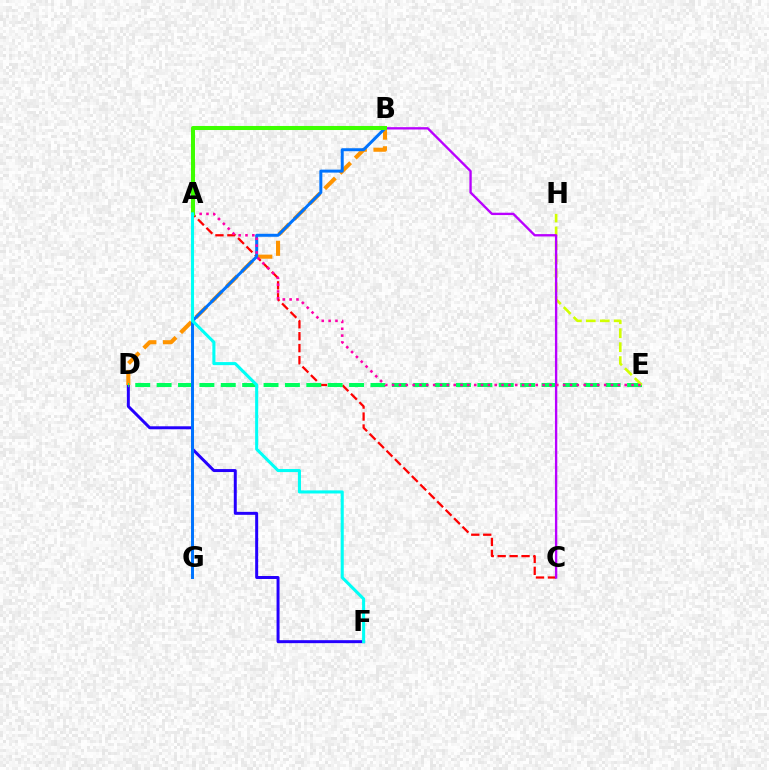{('D', 'F'): [{'color': '#2500ff', 'line_style': 'solid', 'thickness': 2.14}], ('A', 'C'): [{'color': '#ff0000', 'line_style': 'dashed', 'thickness': 1.62}], ('B', 'D'): [{'color': '#ff9400', 'line_style': 'dashed', 'thickness': 2.94}], ('D', 'E'): [{'color': '#00ff5c', 'line_style': 'dashed', 'thickness': 2.9}], ('E', 'H'): [{'color': '#d1ff00', 'line_style': 'dashed', 'thickness': 1.89}], ('B', 'C'): [{'color': '#b900ff', 'line_style': 'solid', 'thickness': 1.69}], ('B', 'G'): [{'color': '#0074ff', 'line_style': 'solid', 'thickness': 2.15}], ('A', 'E'): [{'color': '#ff00ac', 'line_style': 'dotted', 'thickness': 1.86}], ('A', 'B'): [{'color': '#3dff00', 'line_style': 'solid', 'thickness': 2.91}], ('A', 'F'): [{'color': '#00fff6', 'line_style': 'solid', 'thickness': 2.21}]}